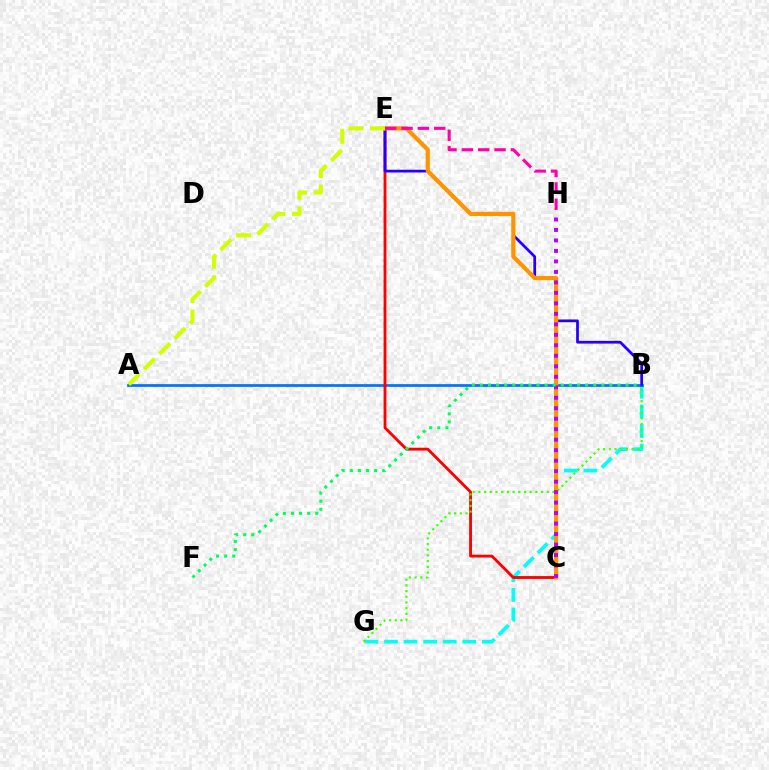{('B', 'G'): [{'color': '#00fff6', 'line_style': 'dashed', 'thickness': 2.66}, {'color': '#3dff00', 'line_style': 'dotted', 'thickness': 1.55}], ('A', 'B'): [{'color': '#0074ff', 'line_style': 'solid', 'thickness': 1.97}], ('C', 'E'): [{'color': '#ff0000', 'line_style': 'solid', 'thickness': 2.05}, {'color': '#ff9400', 'line_style': 'solid', 'thickness': 3.0}], ('B', 'E'): [{'color': '#2500ff', 'line_style': 'solid', 'thickness': 1.98}], ('C', 'H'): [{'color': '#b900ff', 'line_style': 'dotted', 'thickness': 2.85}], ('A', 'E'): [{'color': '#d1ff00', 'line_style': 'dashed', 'thickness': 2.93}], ('B', 'F'): [{'color': '#00ff5c', 'line_style': 'dotted', 'thickness': 2.2}], ('E', 'H'): [{'color': '#ff00ac', 'line_style': 'dashed', 'thickness': 2.22}]}